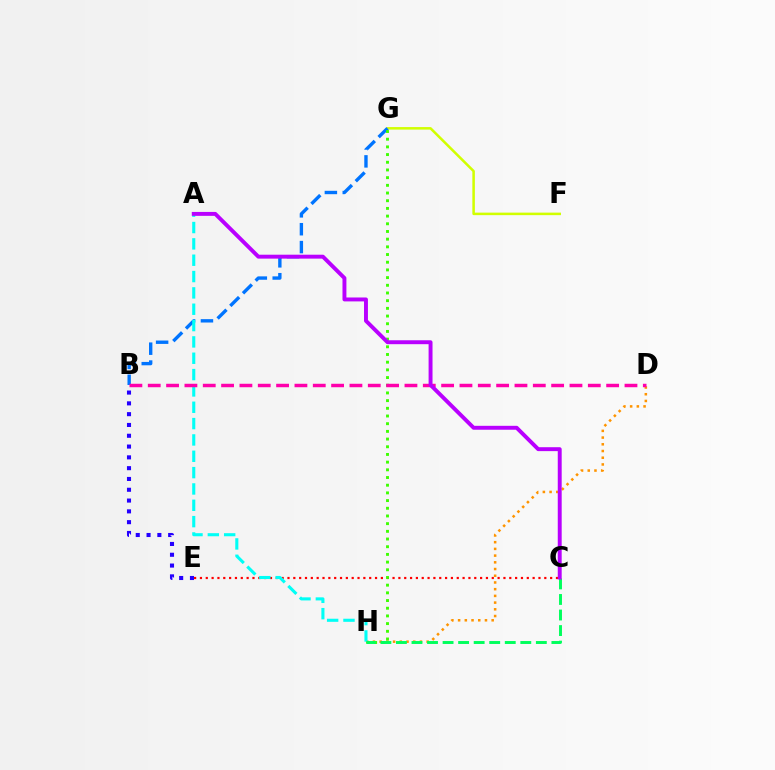{('F', 'G'): [{'color': '#d1ff00', 'line_style': 'solid', 'thickness': 1.82}], ('C', 'E'): [{'color': '#ff0000', 'line_style': 'dotted', 'thickness': 1.59}], ('B', 'G'): [{'color': '#0074ff', 'line_style': 'dashed', 'thickness': 2.43}], ('B', 'E'): [{'color': '#2500ff', 'line_style': 'dotted', 'thickness': 2.93}], ('D', 'H'): [{'color': '#ff9400', 'line_style': 'dotted', 'thickness': 1.82}], ('G', 'H'): [{'color': '#3dff00', 'line_style': 'dotted', 'thickness': 2.09}], ('A', 'H'): [{'color': '#00fff6', 'line_style': 'dashed', 'thickness': 2.22}], ('B', 'D'): [{'color': '#ff00ac', 'line_style': 'dashed', 'thickness': 2.49}], ('C', 'H'): [{'color': '#00ff5c', 'line_style': 'dashed', 'thickness': 2.11}], ('A', 'C'): [{'color': '#b900ff', 'line_style': 'solid', 'thickness': 2.82}]}